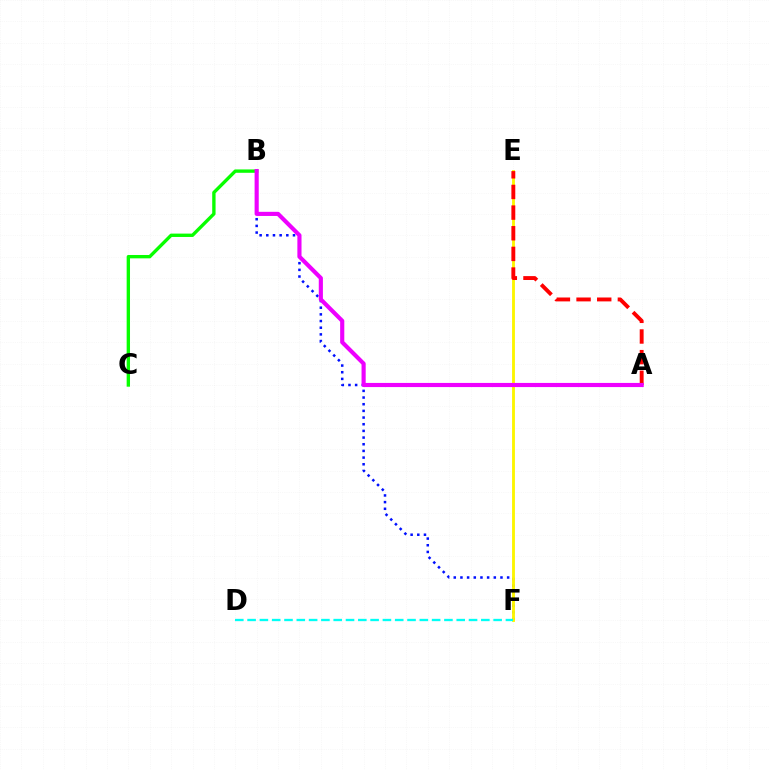{('B', 'C'): [{'color': '#08ff00', 'line_style': 'solid', 'thickness': 2.42}], ('B', 'F'): [{'color': '#0010ff', 'line_style': 'dotted', 'thickness': 1.81}], ('E', 'F'): [{'color': '#fcf500', 'line_style': 'solid', 'thickness': 2.06}], ('A', 'E'): [{'color': '#ff0000', 'line_style': 'dashed', 'thickness': 2.81}], ('A', 'B'): [{'color': '#ee00ff', 'line_style': 'solid', 'thickness': 2.98}], ('D', 'F'): [{'color': '#00fff6', 'line_style': 'dashed', 'thickness': 1.67}]}